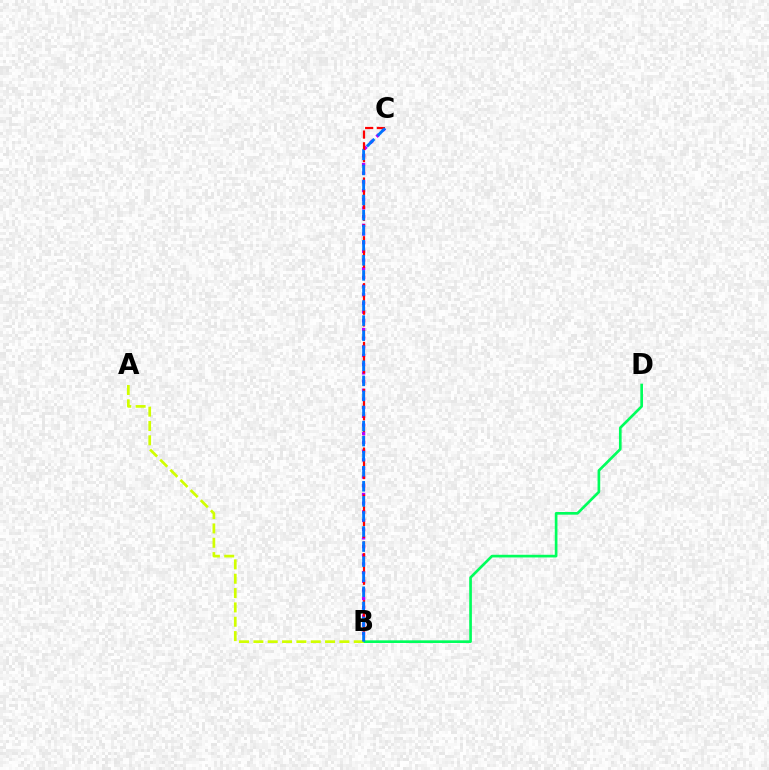{('B', 'C'): [{'color': '#b900ff', 'line_style': 'dotted', 'thickness': 2.36}, {'color': '#ff0000', 'line_style': 'dashed', 'thickness': 1.59}, {'color': '#0074ff', 'line_style': 'dashed', 'thickness': 2.05}], ('B', 'D'): [{'color': '#00ff5c', 'line_style': 'solid', 'thickness': 1.92}], ('A', 'B'): [{'color': '#d1ff00', 'line_style': 'dashed', 'thickness': 1.95}]}